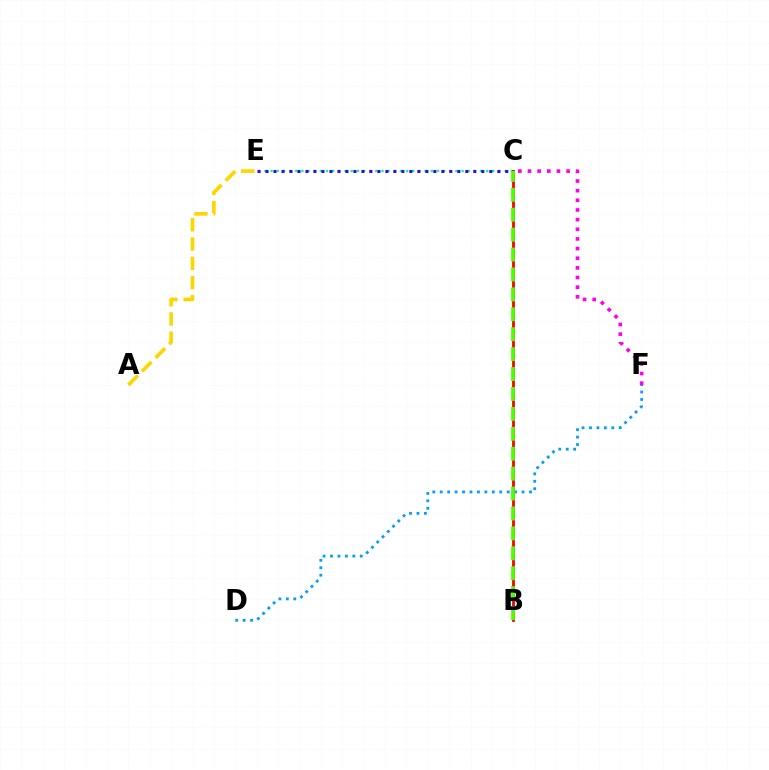{('D', 'F'): [{'color': '#009eff', 'line_style': 'dotted', 'thickness': 2.02}], ('C', 'E'): [{'color': '#00ff86', 'line_style': 'dotted', 'thickness': 1.67}, {'color': '#3700ff', 'line_style': 'dotted', 'thickness': 2.17}], ('B', 'C'): [{'color': '#ff0000', 'line_style': 'solid', 'thickness': 2.01}, {'color': '#4fff00', 'line_style': 'dashed', 'thickness': 2.71}], ('A', 'E'): [{'color': '#ffd500', 'line_style': 'dashed', 'thickness': 2.62}], ('C', 'F'): [{'color': '#ff00ed', 'line_style': 'dotted', 'thickness': 2.62}]}